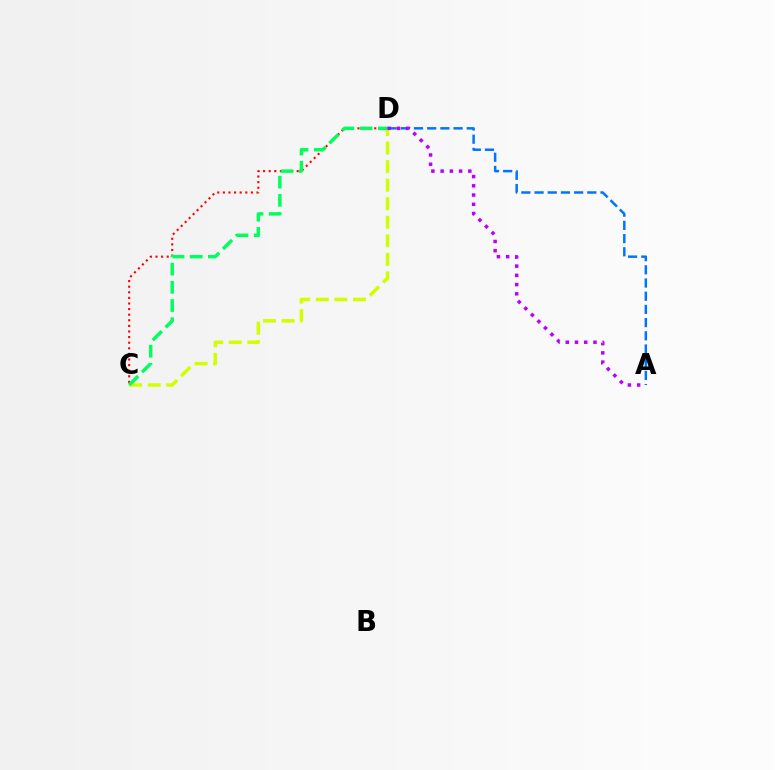{('C', 'D'): [{'color': '#ff0000', 'line_style': 'dotted', 'thickness': 1.52}, {'color': '#d1ff00', 'line_style': 'dashed', 'thickness': 2.52}, {'color': '#00ff5c', 'line_style': 'dashed', 'thickness': 2.47}], ('A', 'D'): [{'color': '#0074ff', 'line_style': 'dashed', 'thickness': 1.79}, {'color': '#b900ff', 'line_style': 'dotted', 'thickness': 2.51}]}